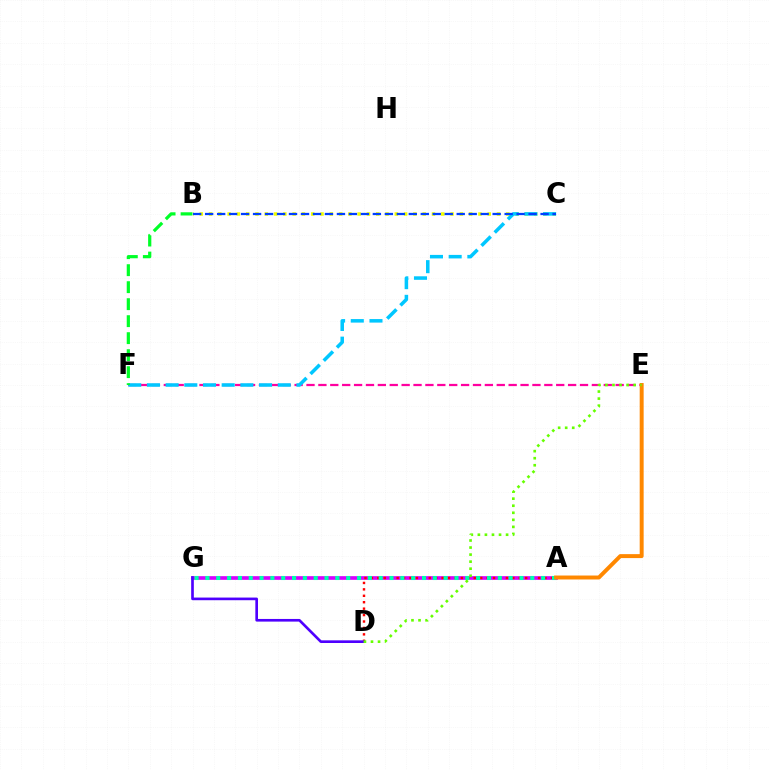{('B', 'C'): [{'color': '#eeff00', 'line_style': 'dotted', 'thickness': 2.52}, {'color': '#003fff', 'line_style': 'dashed', 'thickness': 1.63}], ('A', 'G'): [{'color': '#d600ff', 'line_style': 'solid', 'thickness': 2.64}, {'color': '#00ffaf', 'line_style': 'dotted', 'thickness': 2.94}], ('E', 'F'): [{'color': '#ff00a0', 'line_style': 'dashed', 'thickness': 1.62}], ('A', 'D'): [{'color': '#ff0000', 'line_style': 'dotted', 'thickness': 1.75}], ('A', 'E'): [{'color': '#ff8800', 'line_style': 'solid', 'thickness': 2.85}], ('C', 'F'): [{'color': '#00c7ff', 'line_style': 'dashed', 'thickness': 2.54}], ('B', 'F'): [{'color': '#00ff27', 'line_style': 'dashed', 'thickness': 2.31}], ('D', 'G'): [{'color': '#4f00ff', 'line_style': 'solid', 'thickness': 1.91}], ('D', 'E'): [{'color': '#66ff00', 'line_style': 'dotted', 'thickness': 1.92}]}